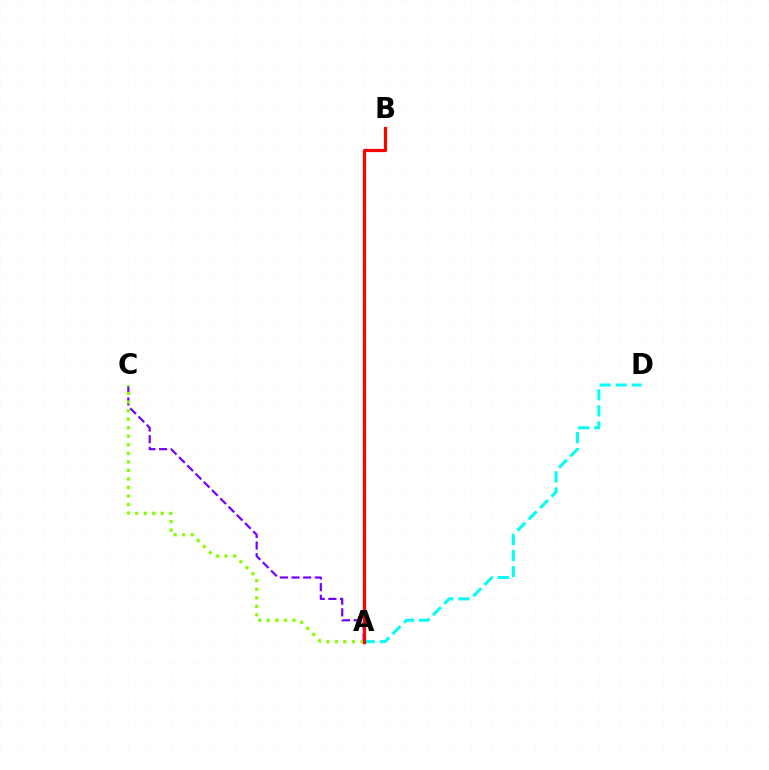{('A', 'C'): [{'color': '#7200ff', 'line_style': 'dashed', 'thickness': 1.58}, {'color': '#84ff00', 'line_style': 'dotted', 'thickness': 2.32}], ('A', 'D'): [{'color': '#00fff6', 'line_style': 'dashed', 'thickness': 2.18}], ('A', 'B'): [{'color': '#ff0000', 'line_style': 'solid', 'thickness': 2.3}]}